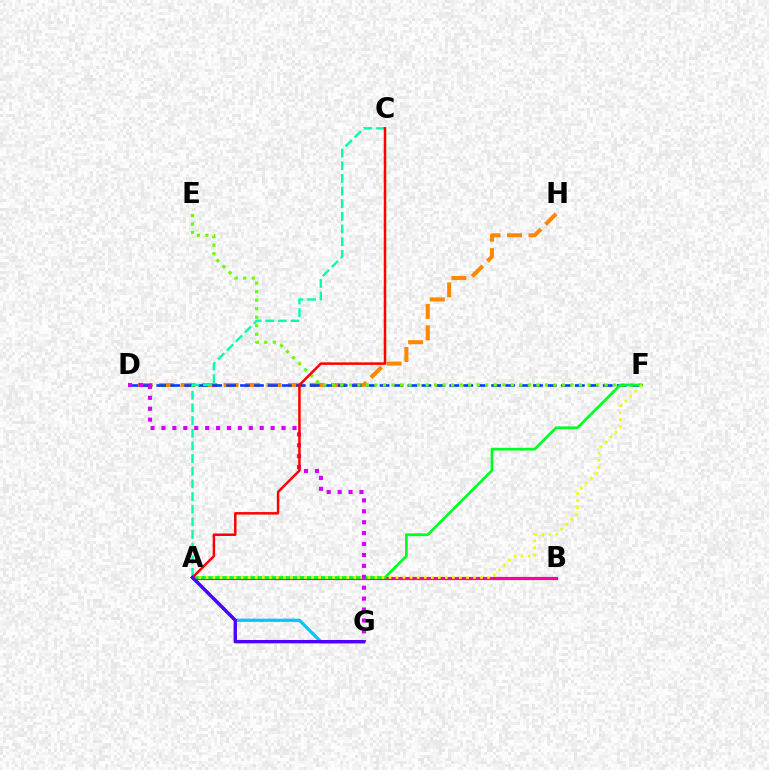{('D', 'H'): [{'color': '#ff8800', 'line_style': 'dashed', 'thickness': 2.92}], ('A', 'G'): [{'color': '#00c7ff', 'line_style': 'solid', 'thickness': 2.32}, {'color': '#4f00ff', 'line_style': 'solid', 'thickness': 2.42}], ('D', 'F'): [{'color': '#003fff', 'line_style': 'dashed', 'thickness': 1.9}], ('E', 'F'): [{'color': '#66ff00', 'line_style': 'dotted', 'thickness': 2.32}], ('A', 'B'): [{'color': '#ff00a0', 'line_style': 'solid', 'thickness': 2.3}], ('A', 'F'): [{'color': '#00ff27', 'line_style': 'solid', 'thickness': 1.98}, {'color': '#eeff00', 'line_style': 'dotted', 'thickness': 1.91}], ('A', 'C'): [{'color': '#00ffaf', 'line_style': 'dashed', 'thickness': 1.72}, {'color': '#ff0000', 'line_style': 'solid', 'thickness': 1.8}], ('D', 'G'): [{'color': '#d600ff', 'line_style': 'dotted', 'thickness': 2.97}]}